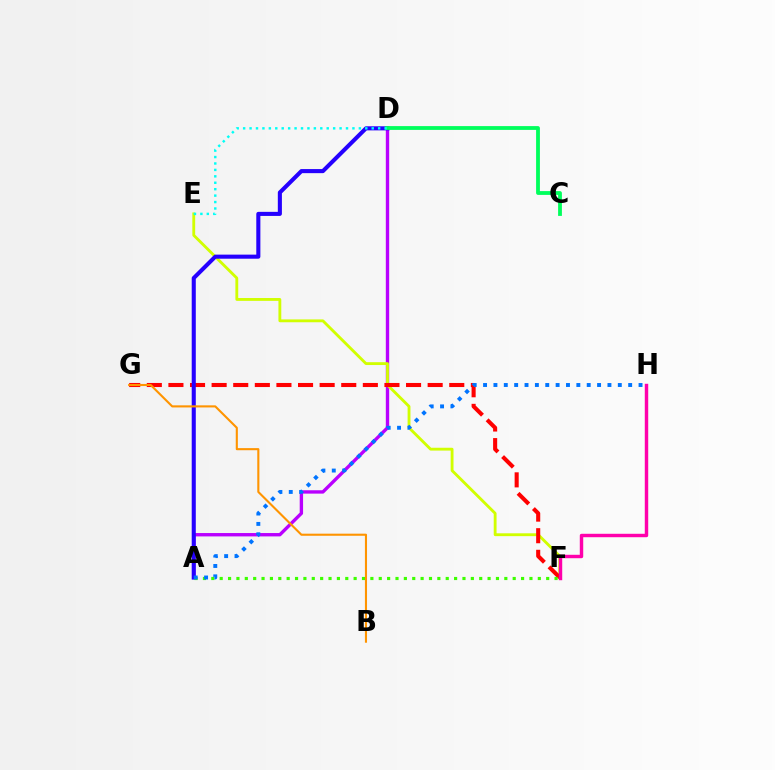{('A', 'D'): [{'color': '#b900ff', 'line_style': 'solid', 'thickness': 2.42}, {'color': '#2500ff', 'line_style': 'solid', 'thickness': 2.94}], ('E', 'F'): [{'color': '#d1ff00', 'line_style': 'solid', 'thickness': 2.05}], ('F', 'G'): [{'color': '#ff0000', 'line_style': 'dashed', 'thickness': 2.93}], ('F', 'H'): [{'color': '#ff00ac', 'line_style': 'solid', 'thickness': 2.47}], ('C', 'D'): [{'color': '#00ff5c', 'line_style': 'solid', 'thickness': 2.74}], ('A', 'F'): [{'color': '#3dff00', 'line_style': 'dotted', 'thickness': 2.27}], ('A', 'H'): [{'color': '#0074ff', 'line_style': 'dotted', 'thickness': 2.82}], ('D', 'E'): [{'color': '#00fff6', 'line_style': 'dotted', 'thickness': 1.75}], ('B', 'G'): [{'color': '#ff9400', 'line_style': 'solid', 'thickness': 1.51}]}